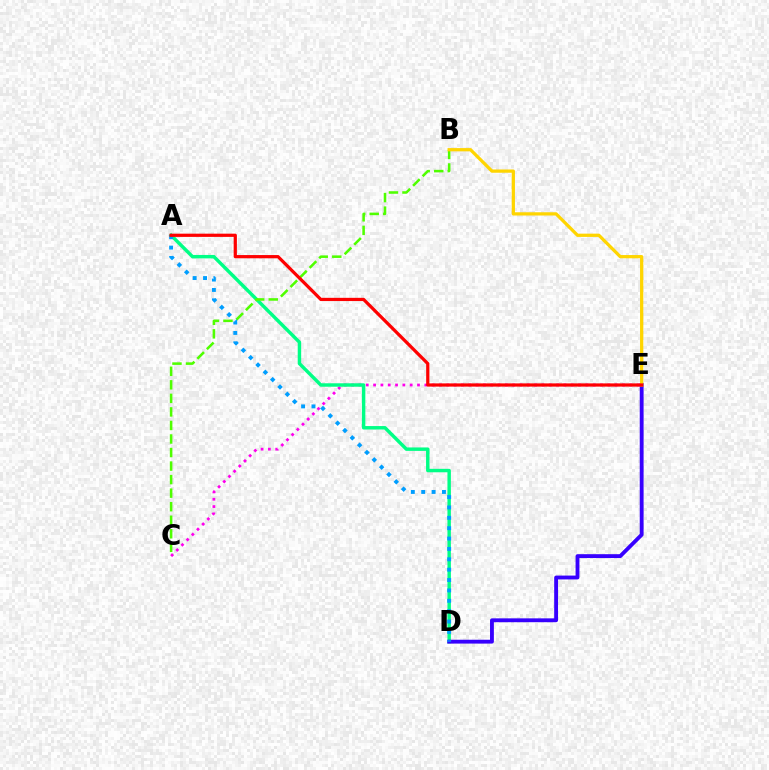{('C', 'E'): [{'color': '#ff00ed', 'line_style': 'dotted', 'thickness': 1.99}], ('A', 'D'): [{'color': '#00ff86', 'line_style': 'solid', 'thickness': 2.48}, {'color': '#009eff', 'line_style': 'dotted', 'thickness': 2.82}], ('B', 'C'): [{'color': '#4fff00', 'line_style': 'dashed', 'thickness': 1.84}], ('D', 'E'): [{'color': '#3700ff', 'line_style': 'solid', 'thickness': 2.77}], ('B', 'E'): [{'color': '#ffd500', 'line_style': 'solid', 'thickness': 2.34}], ('A', 'E'): [{'color': '#ff0000', 'line_style': 'solid', 'thickness': 2.32}]}